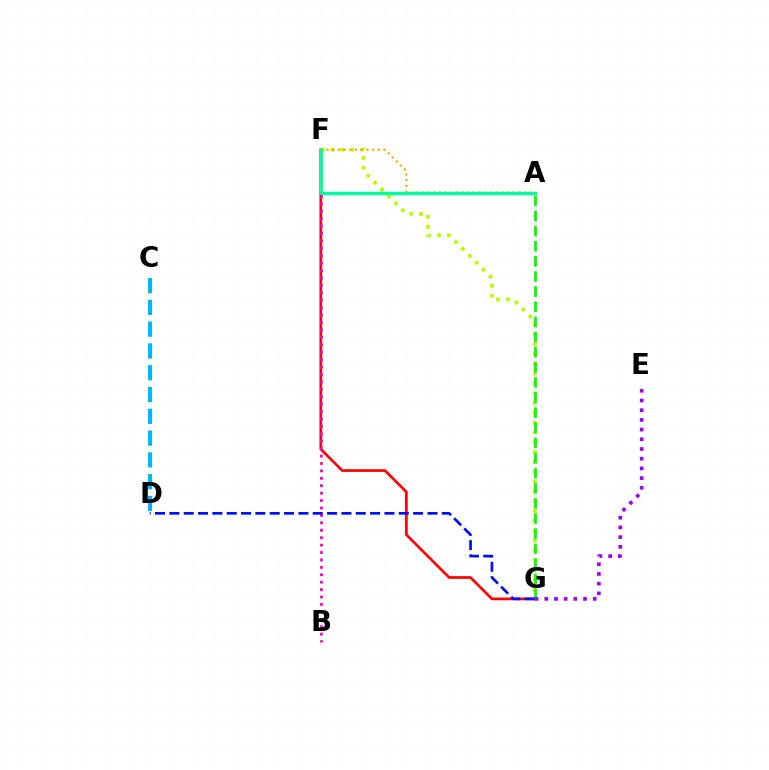{('F', 'G'): [{'color': '#ff0000', 'line_style': 'solid', 'thickness': 1.94}, {'color': '#b3ff00', 'line_style': 'dotted', 'thickness': 2.67}], ('B', 'F'): [{'color': '#ff00bd', 'line_style': 'dotted', 'thickness': 2.02}], ('A', 'G'): [{'color': '#08ff00', 'line_style': 'dashed', 'thickness': 2.06}], ('A', 'F'): [{'color': '#ffa500', 'line_style': 'dotted', 'thickness': 1.55}, {'color': '#00ff9d', 'line_style': 'solid', 'thickness': 2.45}], ('D', 'G'): [{'color': '#0010ff', 'line_style': 'dashed', 'thickness': 1.95}], ('E', 'G'): [{'color': '#9b00ff', 'line_style': 'dotted', 'thickness': 2.64}], ('C', 'D'): [{'color': '#00b5ff', 'line_style': 'dashed', 'thickness': 2.96}]}